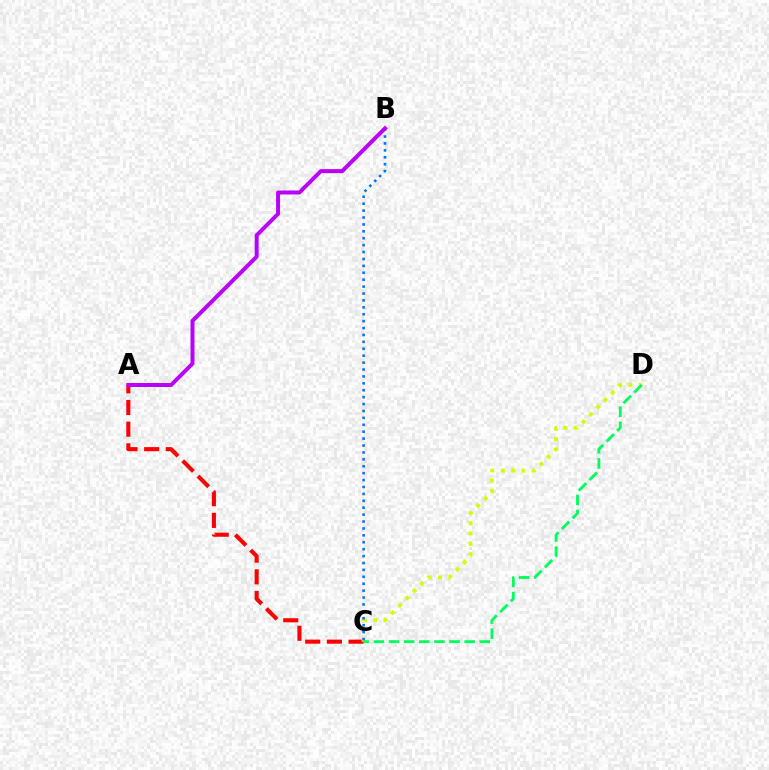{('A', 'C'): [{'color': '#ff0000', 'line_style': 'dashed', 'thickness': 2.94}], ('C', 'D'): [{'color': '#d1ff00', 'line_style': 'dotted', 'thickness': 2.81}, {'color': '#00ff5c', 'line_style': 'dashed', 'thickness': 2.06}], ('B', 'C'): [{'color': '#0074ff', 'line_style': 'dotted', 'thickness': 1.88}], ('A', 'B'): [{'color': '#b900ff', 'line_style': 'solid', 'thickness': 2.86}]}